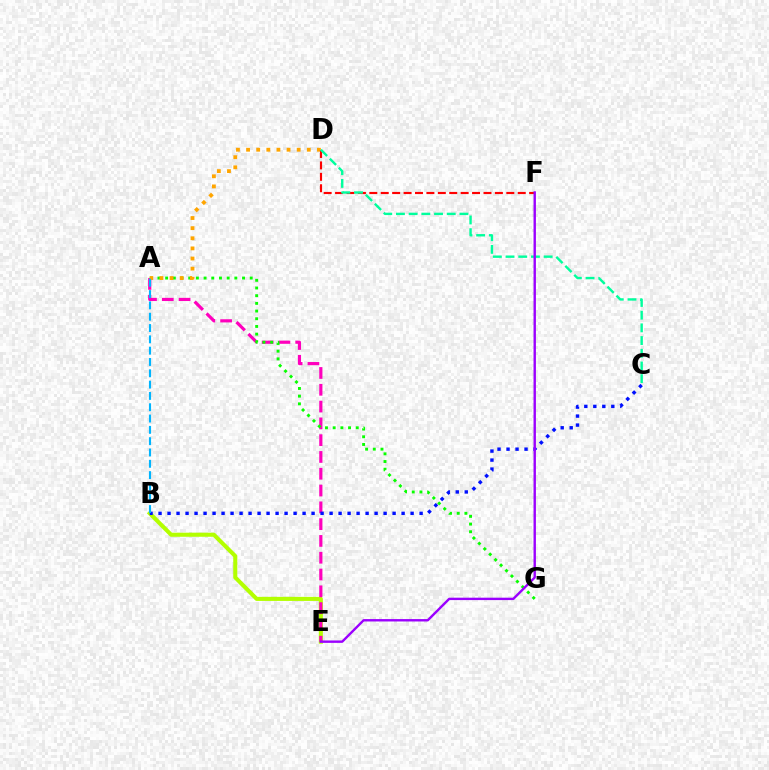{('B', 'E'): [{'color': '#b3ff00', 'line_style': 'solid', 'thickness': 2.93}], ('A', 'E'): [{'color': '#ff00bd', 'line_style': 'dashed', 'thickness': 2.28}], ('A', 'G'): [{'color': '#08ff00', 'line_style': 'dotted', 'thickness': 2.09}], ('A', 'D'): [{'color': '#ffa500', 'line_style': 'dotted', 'thickness': 2.75}], ('B', 'C'): [{'color': '#0010ff', 'line_style': 'dotted', 'thickness': 2.45}], ('A', 'B'): [{'color': '#00b5ff', 'line_style': 'dashed', 'thickness': 1.54}], ('D', 'F'): [{'color': '#ff0000', 'line_style': 'dashed', 'thickness': 1.55}], ('C', 'D'): [{'color': '#00ff9d', 'line_style': 'dashed', 'thickness': 1.72}], ('E', 'F'): [{'color': '#9b00ff', 'line_style': 'solid', 'thickness': 1.72}]}